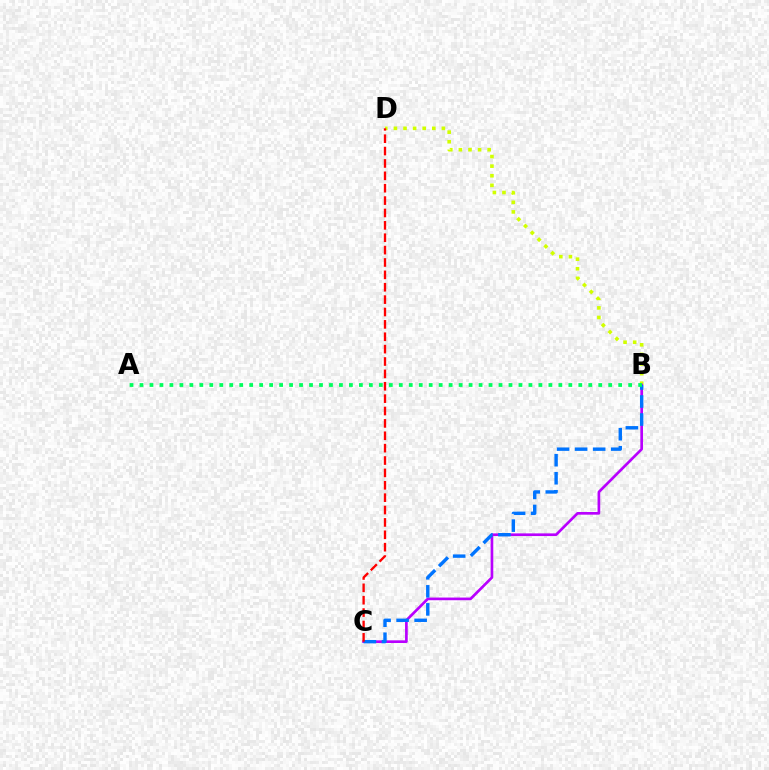{('B', 'D'): [{'color': '#d1ff00', 'line_style': 'dotted', 'thickness': 2.61}], ('B', 'C'): [{'color': '#b900ff', 'line_style': 'solid', 'thickness': 1.93}, {'color': '#0074ff', 'line_style': 'dashed', 'thickness': 2.45}], ('A', 'B'): [{'color': '#00ff5c', 'line_style': 'dotted', 'thickness': 2.71}], ('C', 'D'): [{'color': '#ff0000', 'line_style': 'dashed', 'thickness': 1.68}]}